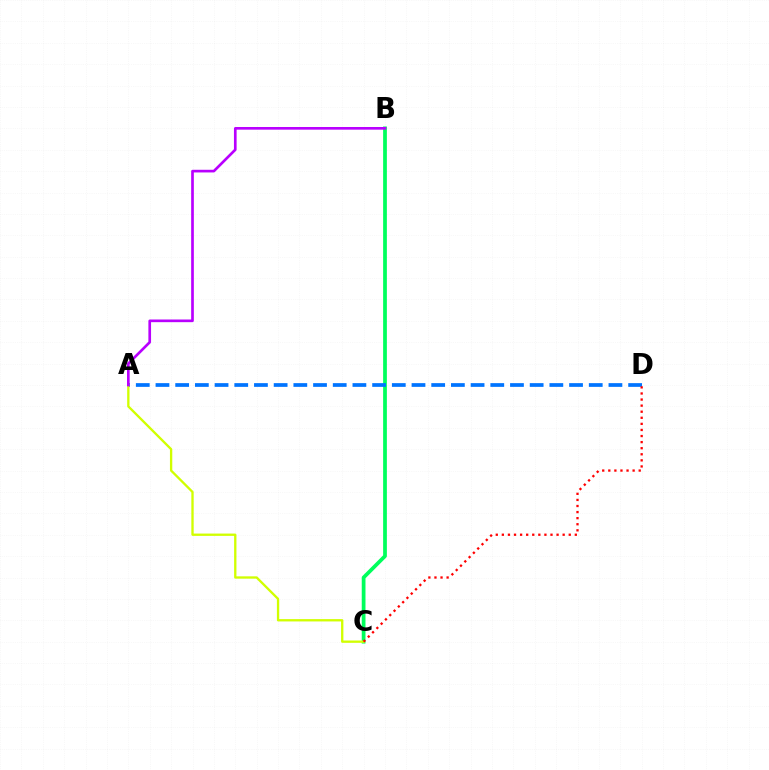{('B', 'C'): [{'color': '#00ff5c', 'line_style': 'solid', 'thickness': 2.7}], ('A', 'D'): [{'color': '#0074ff', 'line_style': 'dashed', 'thickness': 2.68}], ('A', 'C'): [{'color': '#d1ff00', 'line_style': 'solid', 'thickness': 1.67}], ('C', 'D'): [{'color': '#ff0000', 'line_style': 'dotted', 'thickness': 1.65}], ('A', 'B'): [{'color': '#b900ff', 'line_style': 'solid', 'thickness': 1.92}]}